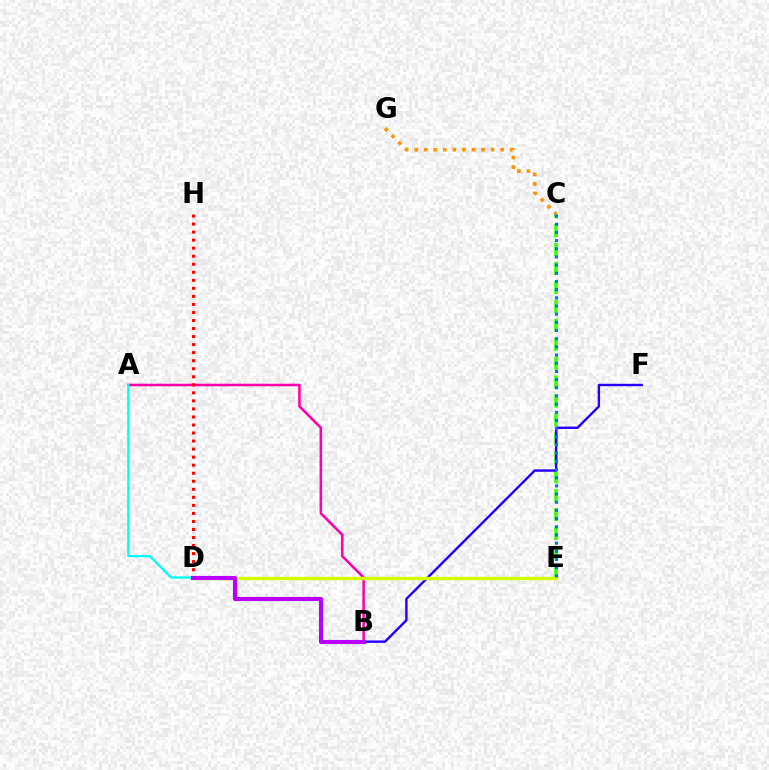{('A', 'B'): [{'color': '#ff00ac', 'line_style': 'solid', 'thickness': 1.83}], ('C', 'E'): [{'color': '#3dff00', 'line_style': 'dashed', 'thickness': 2.57}, {'color': '#0074ff', 'line_style': 'dotted', 'thickness': 2.22}], ('D', 'E'): [{'color': '#00ff5c', 'line_style': 'solid', 'thickness': 2.06}, {'color': '#d1ff00', 'line_style': 'solid', 'thickness': 2.46}], ('D', 'H'): [{'color': '#ff0000', 'line_style': 'dotted', 'thickness': 2.18}], ('B', 'F'): [{'color': '#2500ff', 'line_style': 'solid', 'thickness': 1.73}], ('A', 'D'): [{'color': '#00fff6', 'line_style': 'solid', 'thickness': 1.66}], ('C', 'G'): [{'color': '#ff9400', 'line_style': 'dotted', 'thickness': 2.59}], ('B', 'D'): [{'color': '#b900ff', 'line_style': 'solid', 'thickness': 2.97}]}